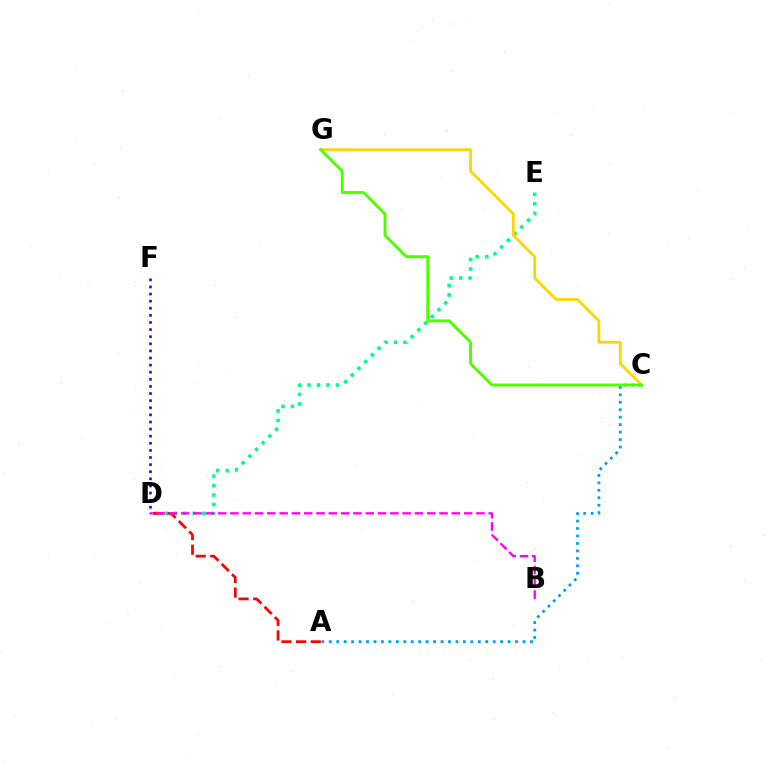{('D', 'E'): [{'color': '#00ff86', 'line_style': 'dotted', 'thickness': 2.58}], ('A', 'C'): [{'color': '#009eff', 'line_style': 'dotted', 'thickness': 2.02}], ('A', 'D'): [{'color': '#ff0000', 'line_style': 'dashed', 'thickness': 1.99}], ('C', 'G'): [{'color': '#ffd500', 'line_style': 'solid', 'thickness': 2.0}, {'color': '#4fff00', 'line_style': 'solid', 'thickness': 2.11}], ('D', 'F'): [{'color': '#3700ff', 'line_style': 'dotted', 'thickness': 1.93}], ('B', 'D'): [{'color': '#ff00ed', 'line_style': 'dashed', 'thickness': 1.67}]}